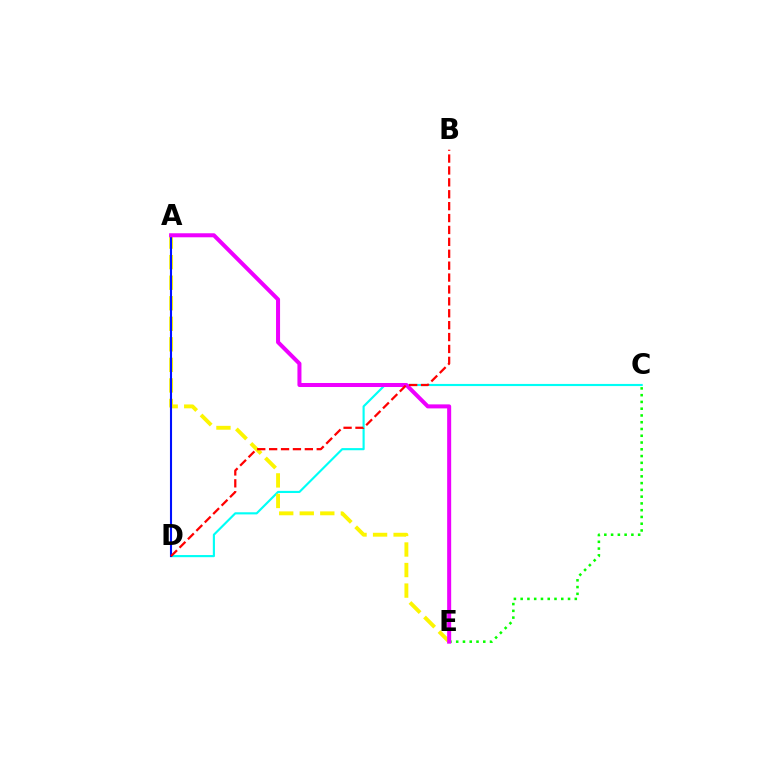{('C', 'D'): [{'color': '#00fff6', 'line_style': 'solid', 'thickness': 1.54}], ('A', 'E'): [{'color': '#fcf500', 'line_style': 'dashed', 'thickness': 2.79}, {'color': '#ee00ff', 'line_style': 'solid', 'thickness': 2.9}], ('C', 'E'): [{'color': '#08ff00', 'line_style': 'dotted', 'thickness': 1.84}], ('A', 'D'): [{'color': '#0010ff', 'line_style': 'solid', 'thickness': 1.51}], ('B', 'D'): [{'color': '#ff0000', 'line_style': 'dashed', 'thickness': 1.62}]}